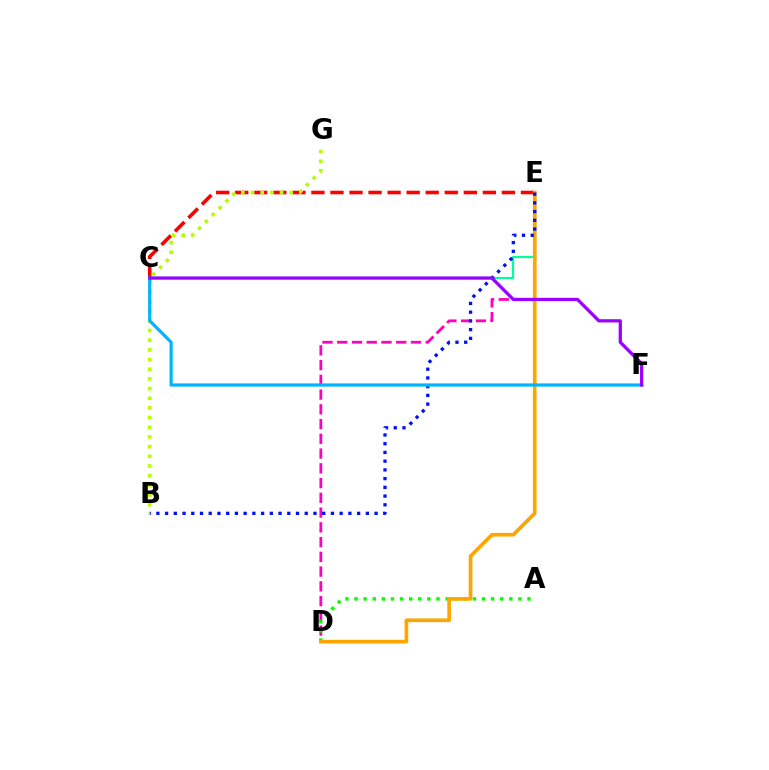{('C', 'E'): [{'color': '#00ff9d', 'line_style': 'solid', 'thickness': 1.6}, {'color': '#ff0000', 'line_style': 'dashed', 'thickness': 2.59}], ('D', 'E'): [{'color': '#ff00bd', 'line_style': 'dashed', 'thickness': 2.0}, {'color': '#ffa500', 'line_style': 'solid', 'thickness': 2.65}], ('A', 'D'): [{'color': '#08ff00', 'line_style': 'dotted', 'thickness': 2.47}], ('B', 'G'): [{'color': '#b3ff00', 'line_style': 'dotted', 'thickness': 2.63}], ('B', 'E'): [{'color': '#0010ff', 'line_style': 'dotted', 'thickness': 2.37}], ('C', 'F'): [{'color': '#00b5ff', 'line_style': 'solid', 'thickness': 2.3}, {'color': '#9b00ff', 'line_style': 'solid', 'thickness': 2.33}]}